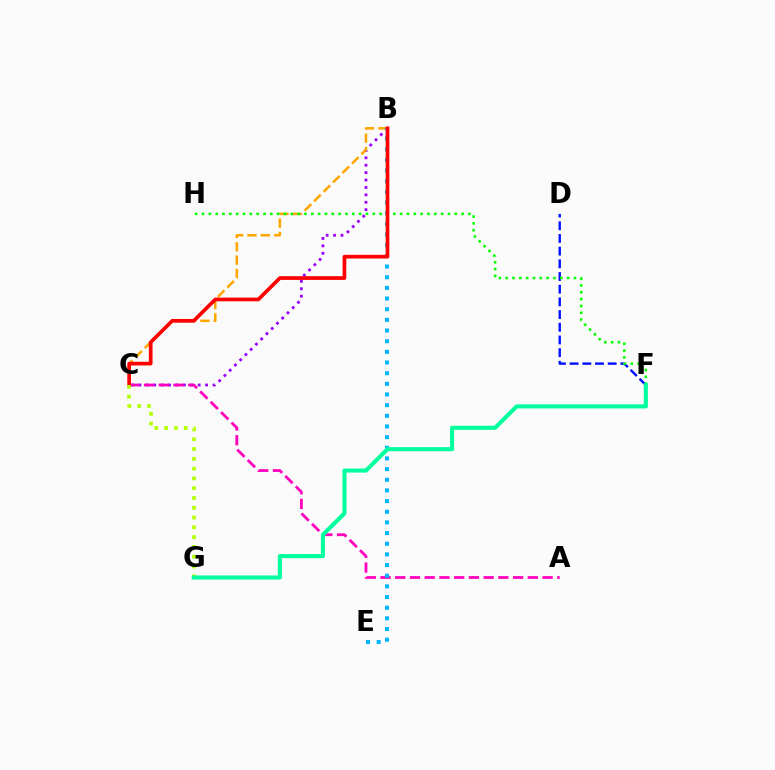{('D', 'F'): [{'color': '#0010ff', 'line_style': 'dashed', 'thickness': 1.72}], ('B', 'C'): [{'color': '#9b00ff', 'line_style': 'dotted', 'thickness': 2.01}, {'color': '#ffa500', 'line_style': 'dashed', 'thickness': 1.81}, {'color': '#ff0000', 'line_style': 'solid', 'thickness': 2.66}], ('F', 'H'): [{'color': '#08ff00', 'line_style': 'dotted', 'thickness': 1.86}], ('A', 'C'): [{'color': '#ff00bd', 'line_style': 'dashed', 'thickness': 2.0}], ('B', 'E'): [{'color': '#00b5ff', 'line_style': 'dotted', 'thickness': 2.9}], ('C', 'G'): [{'color': '#b3ff00', 'line_style': 'dotted', 'thickness': 2.66}], ('F', 'G'): [{'color': '#00ff9d', 'line_style': 'solid', 'thickness': 2.94}]}